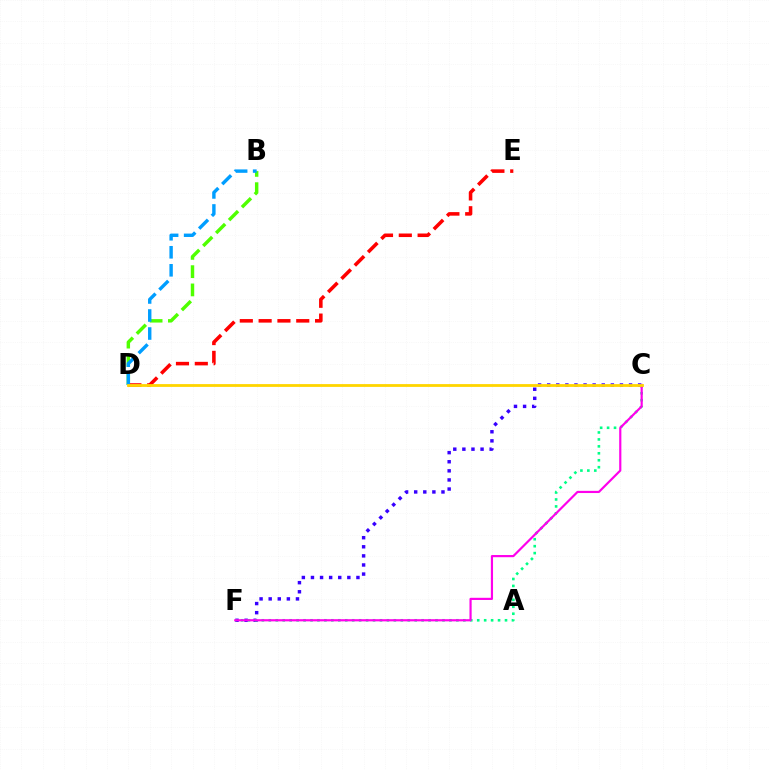{('C', 'F'): [{'color': '#3700ff', 'line_style': 'dotted', 'thickness': 2.47}, {'color': '#00ff86', 'line_style': 'dotted', 'thickness': 1.89}, {'color': '#ff00ed', 'line_style': 'solid', 'thickness': 1.57}], ('B', 'D'): [{'color': '#4fff00', 'line_style': 'dashed', 'thickness': 2.48}, {'color': '#009eff', 'line_style': 'dashed', 'thickness': 2.45}], ('D', 'E'): [{'color': '#ff0000', 'line_style': 'dashed', 'thickness': 2.56}], ('C', 'D'): [{'color': '#ffd500', 'line_style': 'solid', 'thickness': 2.02}]}